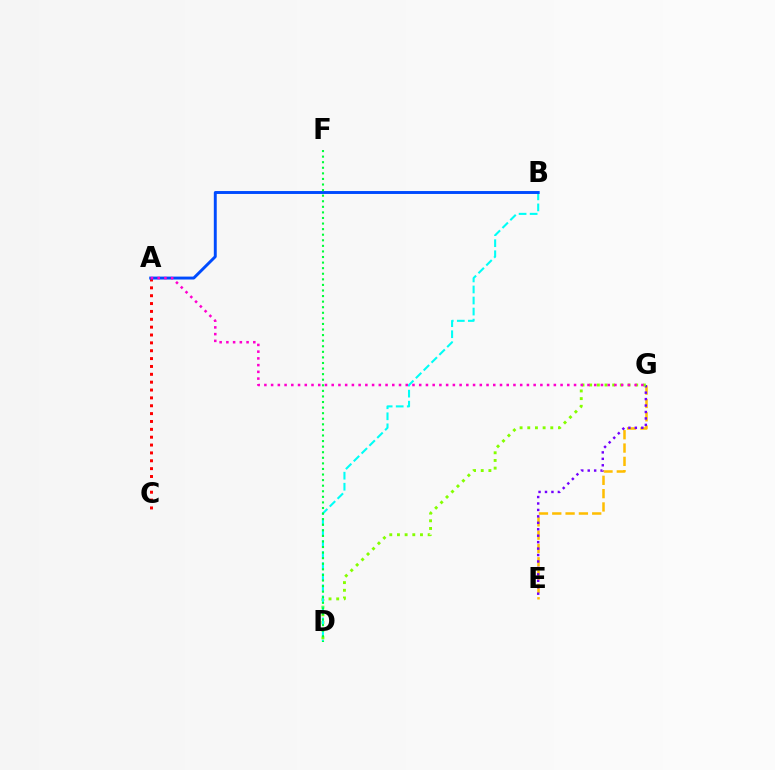{('E', 'G'): [{'color': '#ffbd00', 'line_style': 'dashed', 'thickness': 1.81}, {'color': '#7200ff', 'line_style': 'dotted', 'thickness': 1.75}], ('D', 'G'): [{'color': '#84ff00', 'line_style': 'dotted', 'thickness': 2.09}], ('A', 'C'): [{'color': '#ff0000', 'line_style': 'dotted', 'thickness': 2.14}], ('B', 'D'): [{'color': '#00fff6', 'line_style': 'dashed', 'thickness': 1.5}], ('A', 'B'): [{'color': '#004bff', 'line_style': 'solid', 'thickness': 2.1}], ('A', 'G'): [{'color': '#ff00cf', 'line_style': 'dotted', 'thickness': 1.83}], ('D', 'F'): [{'color': '#00ff39', 'line_style': 'dotted', 'thickness': 1.52}]}